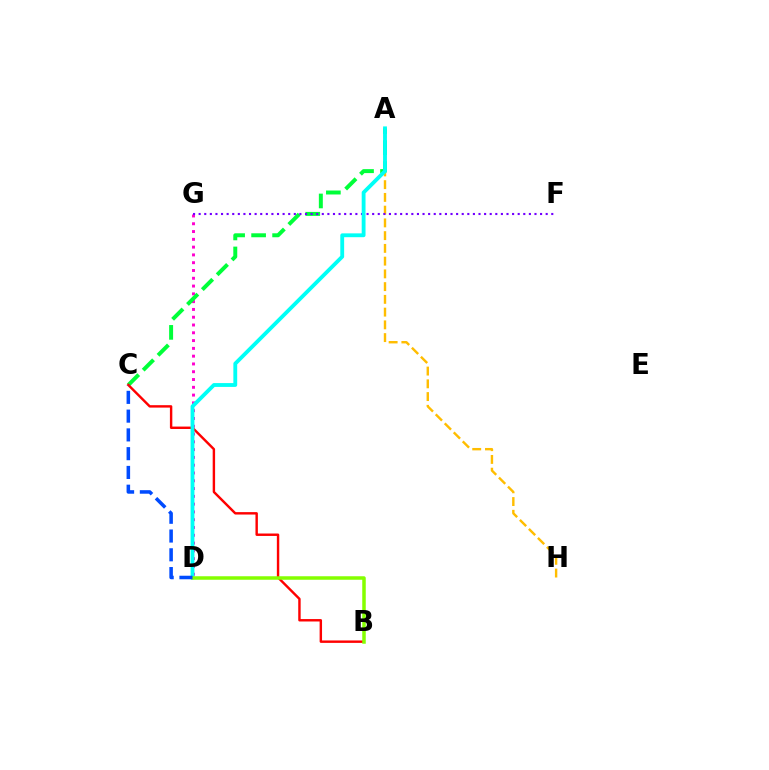{('A', 'H'): [{'color': '#ffbd00', 'line_style': 'dashed', 'thickness': 1.73}], ('D', 'G'): [{'color': '#ff00cf', 'line_style': 'dotted', 'thickness': 2.12}], ('A', 'C'): [{'color': '#00ff39', 'line_style': 'dashed', 'thickness': 2.85}], ('B', 'C'): [{'color': '#ff0000', 'line_style': 'solid', 'thickness': 1.74}], ('F', 'G'): [{'color': '#7200ff', 'line_style': 'dotted', 'thickness': 1.52}], ('A', 'D'): [{'color': '#00fff6', 'line_style': 'solid', 'thickness': 2.76}], ('B', 'D'): [{'color': '#84ff00', 'line_style': 'solid', 'thickness': 2.52}], ('C', 'D'): [{'color': '#004bff', 'line_style': 'dashed', 'thickness': 2.55}]}